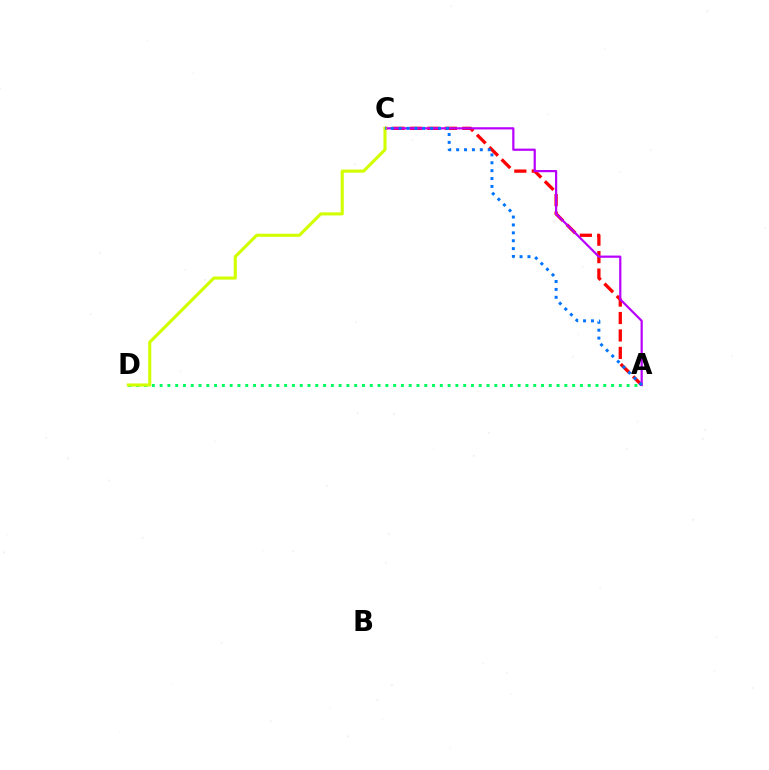{('A', 'C'): [{'color': '#ff0000', 'line_style': 'dashed', 'thickness': 2.37}, {'color': '#b900ff', 'line_style': 'solid', 'thickness': 1.59}, {'color': '#0074ff', 'line_style': 'dotted', 'thickness': 2.14}], ('A', 'D'): [{'color': '#00ff5c', 'line_style': 'dotted', 'thickness': 2.11}], ('C', 'D'): [{'color': '#d1ff00', 'line_style': 'solid', 'thickness': 2.22}]}